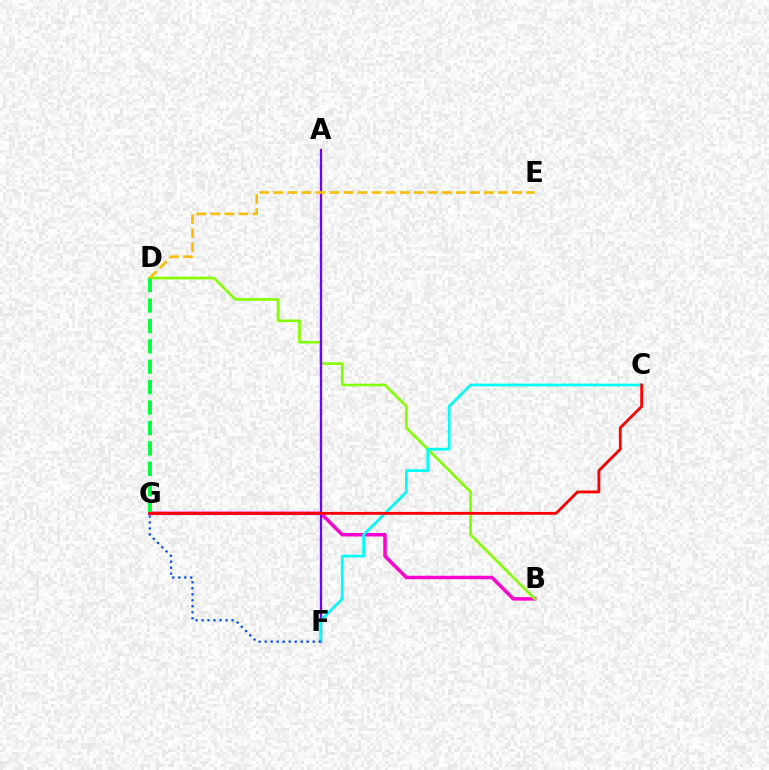{('B', 'G'): [{'color': '#ff00cf', 'line_style': 'solid', 'thickness': 2.51}], ('B', 'D'): [{'color': '#84ff00', 'line_style': 'solid', 'thickness': 1.89}], ('A', 'F'): [{'color': '#7200ff', 'line_style': 'solid', 'thickness': 1.68}], ('C', 'F'): [{'color': '#00fff6', 'line_style': 'solid', 'thickness': 1.97}], ('F', 'G'): [{'color': '#004bff', 'line_style': 'dotted', 'thickness': 1.63}], ('D', 'G'): [{'color': '#00ff39', 'line_style': 'dashed', 'thickness': 2.77}], ('D', 'E'): [{'color': '#ffbd00', 'line_style': 'dashed', 'thickness': 1.91}], ('C', 'G'): [{'color': '#ff0000', 'line_style': 'solid', 'thickness': 2.04}]}